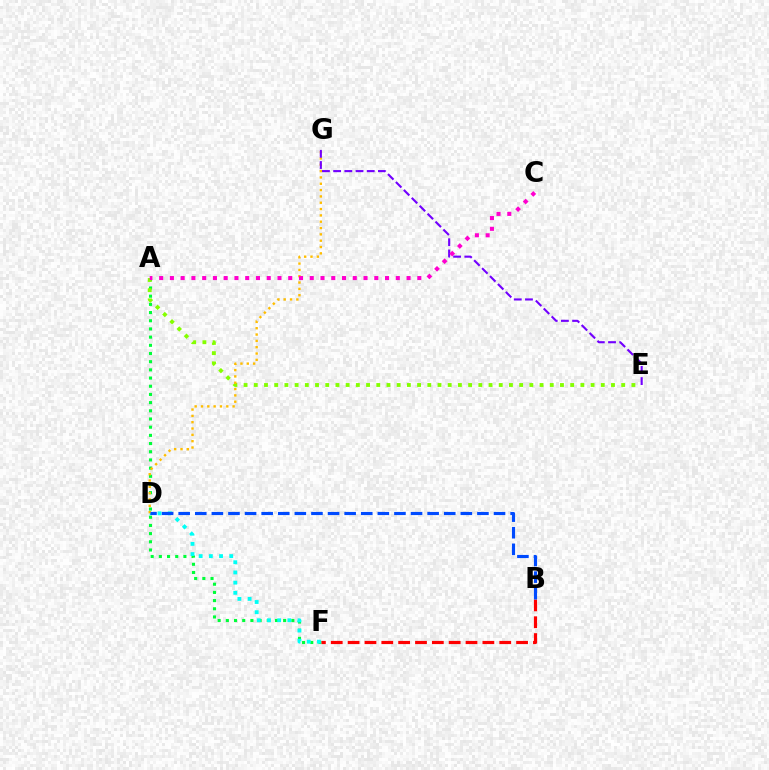{('A', 'F'): [{'color': '#00ff39', 'line_style': 'dotted', 'thickness': 2.22}], ('A', 'E'): [{'color': '#84ff00', 'line_style': 'dotted', 'thickness': 2.77}], ('B', 'F'): [{'color': '#ff0000', 'line_style': 'dashed', 'thickness': 2.29}], ('D', 'F'): [{'color': '#00fff6', 'line_style': 'dotted', 'thickness': 2.77}], ('D', 'G'): [{'color': '#ffbd00', 'line_style': 'dotted', 'thickness': 1.72}], ('E', 'G'): [{'color': '#7200ff', 'line_style': 'dashed', 'thickness': 1.52}], ('A', 'C'): [{'color': '#ff00cf', 'line_style': 'dotted', 'thickness': 2.92}], ('B', 'D'): [{'color': '#004bff', 'line_style': 'dashed', 'thickness': 2.25}]}